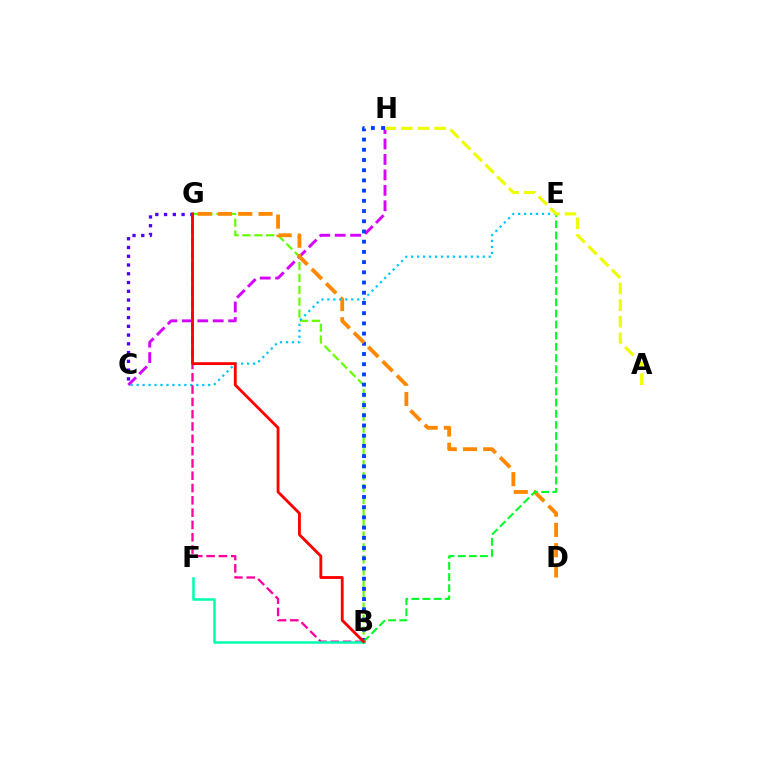{('B', 'G'): [{'color': '#66ff00', 'line_style': 'dashed', 'thickness': 1.61}, {'color': '#ff00a0', 'line_style': 'dashed', 'thickness': 1.67}, {'color': '#ff0000', 'line_style': 'solid', 'thickness': 2.04}], ('C', 'H'): [{'color': '#d600ff', 'line_style': 'dashed', 'thickness': 2.1}], ('B', 'H'): [{'color': '#003fff', 'line_style': 'dotted', 'thickness': 2.77}], ('D', 'G'): [{'color': '#ff8800', 'line_style': 'dashed', 'thickness': 2.75}], ('B', 'E'): [{'color': '#00ff27', 'line_style': 'dashed', 'thickness': 1.51}], ('C', 'G'): [{'color': '#4f00ff', 'line_style': 'dotted', 'thickness': 2.38}], ('C', 'E'): [{'color': '#00c7ff', 'line_style': 'dotted', 'thickness': 1.62}], ('B', 'F'): [{'color': '#00ffaf', 'line_style': 'solid', 'thickness': 1.82}], ('A', 'H'): [{'color': '#eeff00', 'line_style': 'dashed', 'thickness': 2.25}]}